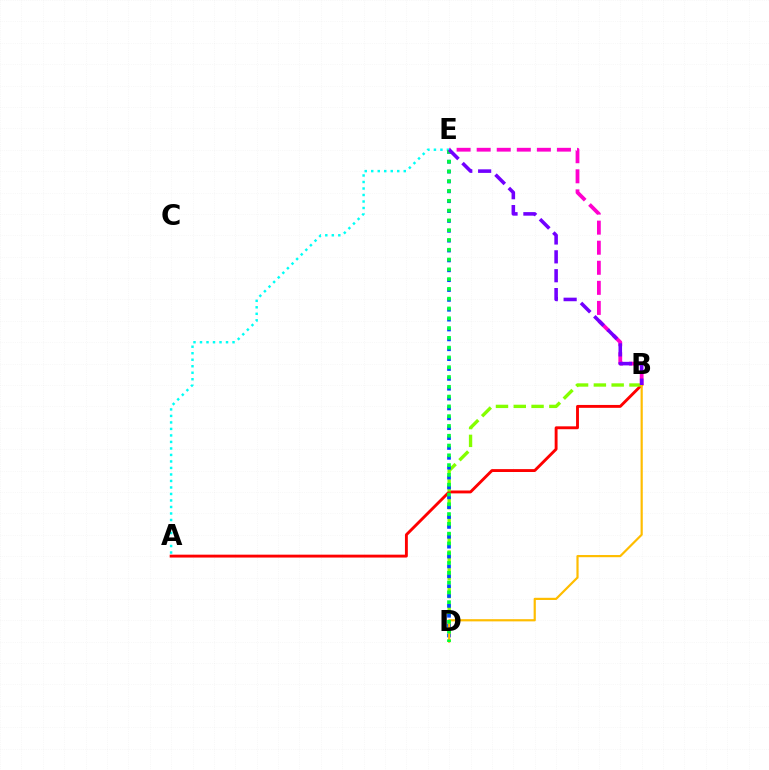{('A', 'B'): [{'color': '#ff0000', 'line_style': 'solid', 'thickness': 2.08}], ('B', 'D'): [{'color': '#84ff00', 'line_style': 'dashed', 'thickness': 2.42}, {'color': '#ffbd00', 'line_style': 'solid', 'thickness': 1.58}], ('B', 'E'): [{'color': '#ff00cf', 'line_style': 'dashed', 'thickness': 2.73}, {'color': '#7200ff', 'line_style': 'dashed', 'thickness': 2.56}], ('D', 'E'): [{'color': '#004bff', 'line_style': 'dotted', 'thickness': 2.68}, {'color': '#00ff39', 'line_style': 'dotted', 'thickness': 2.66}], ('A', 'E'): [{'color': '#00fff6', 'line_style': 'dotted', 'thickness': 1.77}]}